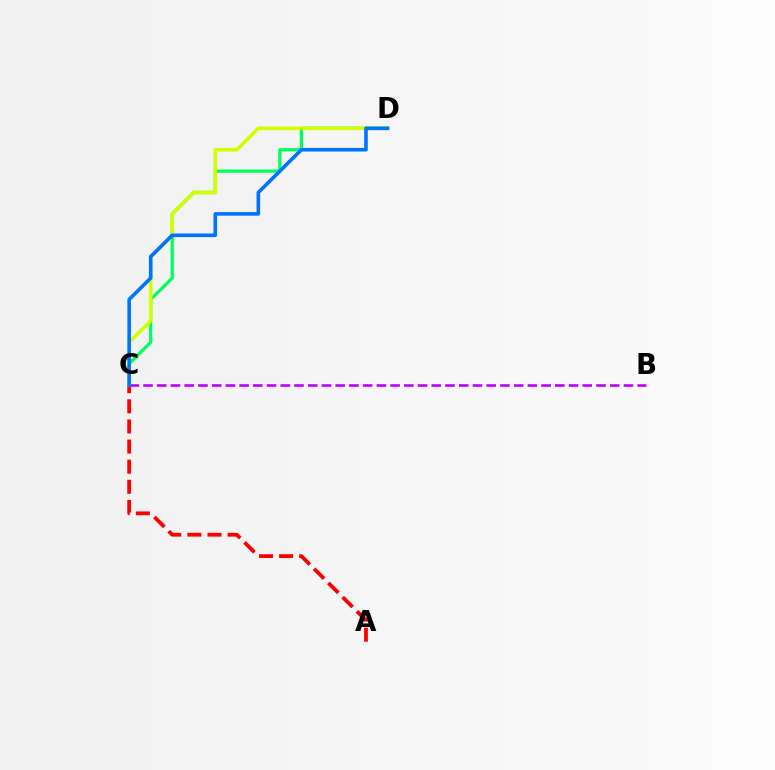{('A', 'C'): [{'color': '#ff0000', 'line_style': 'dashed', 'thickness': 2.73}], ('C', 'D'): [{'color': '#00ff5c', 'line_style': 'solid', 'thickness': 2.33}, {'color': '#d1ff00', 'line_style': 'solid', 'thickness': 2.59}, {'color': '#0074ff', 'line_style': 'solid', 'thickness': 2.6}], ('B', 'C'): [{'color': '#b900ff', 'line_style': 'dashed', 'thickness': 1.86}]}